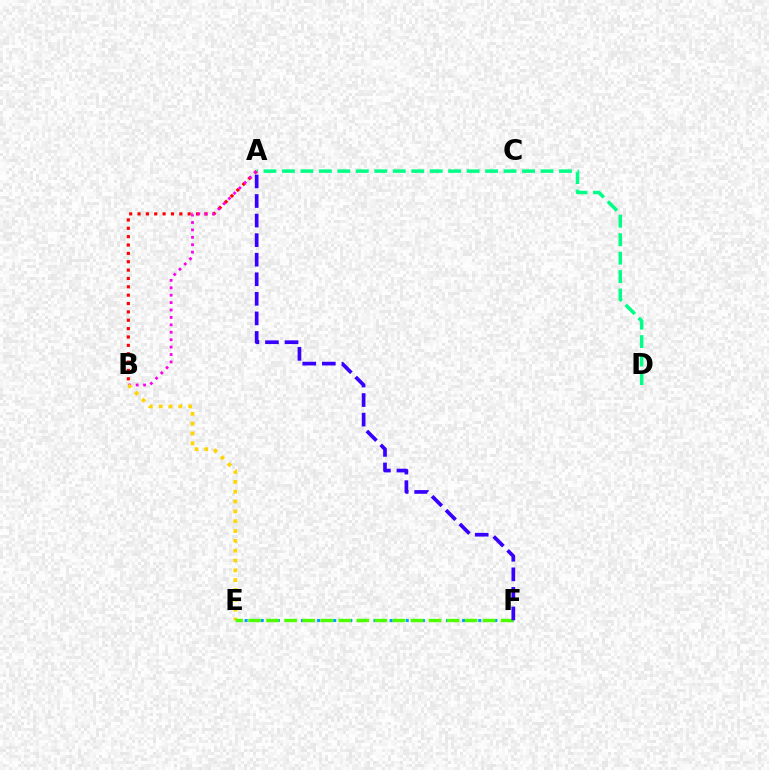{('A', 'D'): [{'color': '#00ff86', 'line_style': 'dashed', 'thickness': 2.51}], ('A', 'B'): [{'color': '#ff0000', 'line_style': 'dotted', 'thickness': 2.27}, {'color': '#ff00ed', 'line_style': 'dotted', 'thickness': 2.01}], ('E', 'F'): [{'color': '#009eff', 'line_style': 'dotted', 'thickness': 2.19}, {'color': '#4fff00', 'line_style': 'dashed', 'thickness': 2.45}], ('B', 'E'): [{'color': '#ffd500', 'line_style': 'dotted', 'thickness': 2.67}], ('A', 'F'): [{'color': '#3700ff', 'line_style': 'dashed', 'thickness': 2.66}]}